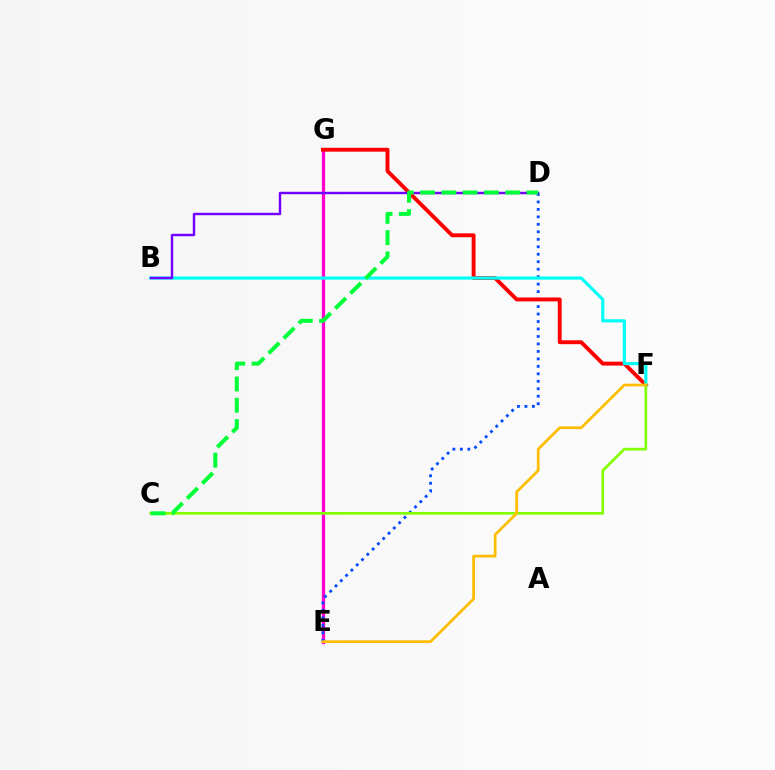{('E', 'G'): [{'color': '#ff00cf', 'line_style': 'solid', 'thickness': 2.37}], ('D', 'E'): [{'color': '#004bff', 'line_style': 'dotted', 'thickness': 2.03}], ('F', 'G'): [{'color': '#ff0000', 'line_style': 'solid', 'thickness': 2.8}], ('B', 'F'): [{'color': '#00fff6', 'line_style': 'solid', 'thickness': 2.27}], ('C', 'F'): [{'color': '#84ff00', 'line_style': 'solid', 'thickness': 1.95}], ('E', 'F'): [{'color': '#ffbd00', 'line_style': 'solid', 'thickness': 1.97}], ('B', 'D'): [{'color': '#7200ff', 'line_style': 'solid', 'thickness': 1.75}], ('C', 'D'): [{'color': '#00ff39', 'line_style': 'dashed', 'thickness': 2.89}]}